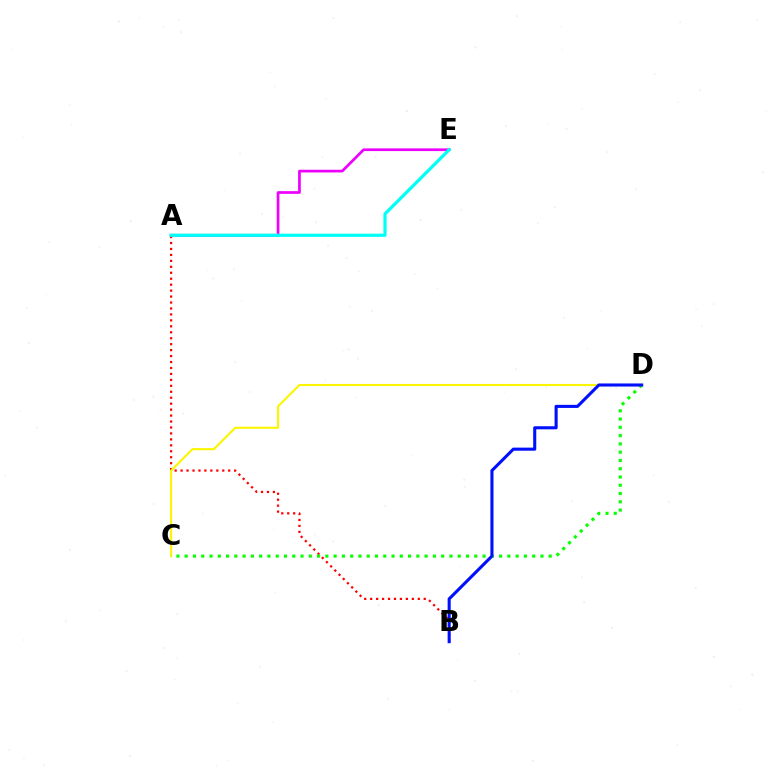{('A', 'B'): [{'color': '#ff0000', 'line_style': 'dotted', 'thickness': 1.62}], ('C', 'D'): [{'color': '#fcf500', 'line_style': 'solid', 'thickness': 1.52}, {'color': '#08ff00', 'line_style': 'dotted', 'thickness': 2.25}], ('A', 'E'): [{'color': '#ee00ff', 'line_style': 'solid', 'thickness': 1.95}, {'color': '#00fff6', 'line_style': 'solid', 'thickness': 2.31}], ('B', 'D'): [{'color': '#0010ff', 'line_style': 'solid', 'thickness': 2.22}]}